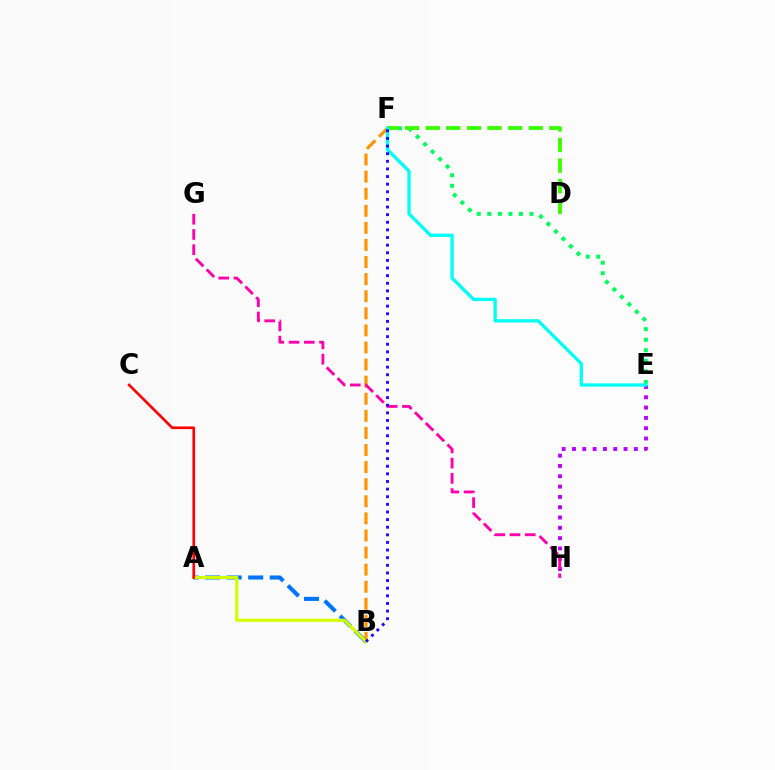{('E', 'F'): [{'color': '#00ff5c', 'line_style': 'dotted', 'thickness': 2.87}, {'color': '#00fff6', 'line_style': 'solid', 'thickness': 2.38}], ('A', 'B'): [{'color': '#0074ff', 'line_style': 'dashed', 'thickness': 2.93}, {'color': '#d1ff00', 'line_style': 'solid', 'thickness': 2.28}], ('D', 'F'): [{'color': '#3dff00', 'line_style': 'dashed', 'thickness': 2.8}], ('B', 'F'): [{'color': '#ff9400', 'line_style': 'dashed', 'thickness': 2.32}, {'color': '#2500ff', 'line_style': 'dotted', 'thickness': 2.07}], ('E', 'H'): [{'color': '#b900ff', 'line_style': 'dotted', 'thickness': 2.8}], ('G', 'H'): [{'color': '#ff00ac', 'line_style': 'dashed', 'thickness': 2.07}], ('A', 'C'): [{'color': '#ff0000', 'line_style': 'solid', 'thickness': 1.91}]}